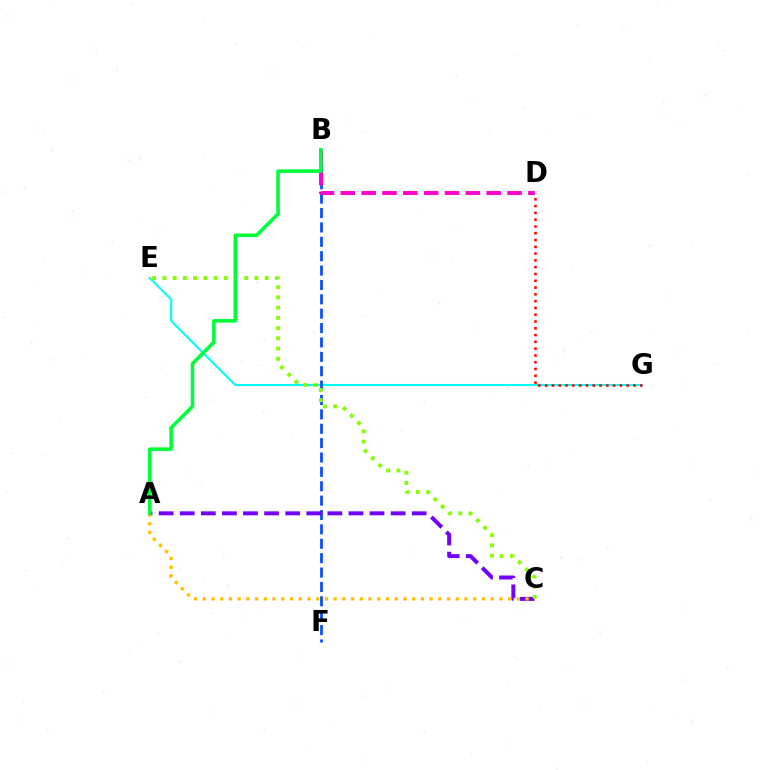{('E', 'G'): [{'color': '#00fff6', 'line_style': 'solid', 'thickness': 1.5}], ('B', 'F'): [{'color': '#004bff', 'line_style': 'dashed', 'thickness': 1.95}], ('A', 'C'): [{'color': '#7200ff', 'line_style': 'dashed', 'thickness': 2.86}, {'color': '#ffbd00', 'line_style': 'dotted', 'thickness': 2.37}], ('B', 'D'): [{'color': '#ff00cf', 'line_style': 'dashed', 'thickness': 2.83}], ('C', 'E'): [{'color': '#84ff00', 'line_style': 'dotted', 'thickness': 2.78}], ('D', 'G'): [{'color': '#ff0000', 'line_style': 'dotted', 'thickness': 1.84}], ('A', 'B'): [{'color': '#00ff39', 'line_style': 'solid', 'thickness': 2.57}]}